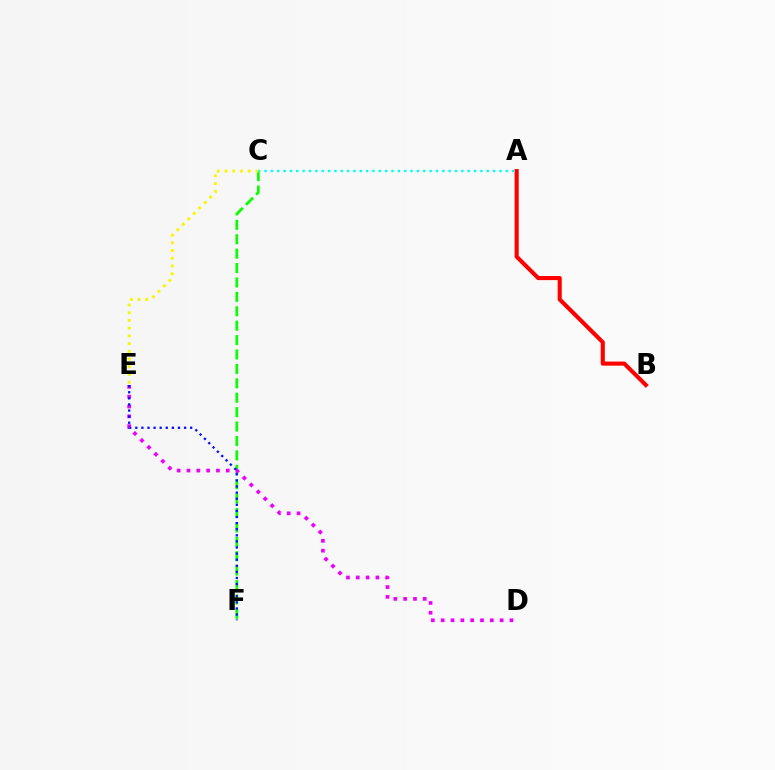{('A', 'B'): [{'color': '#ff0000', 'line_style': 'solid', 'thickness': 2.95}], ('C', 'F'): [{'color': '#08ff00', 'line_style': 'dashed', 'thickness': 1.96}], ('D', 'E'): [{'color': '#ee00ff', 'line_style': 'dotted', 'thickness': 2.67}], ('E', 'F'): [{'color': '#0010ff', 'line_style': 'dotted', 'thickness': 1.66}], ('A', 'C'): [{'color': '#00fff6', 'line_style': 'dotted', 'thickness': 1.72}], ('C', 'E'): [{'color': '#fcf500', 'line_style': 'dotted', 'thickness': 2.1}]}